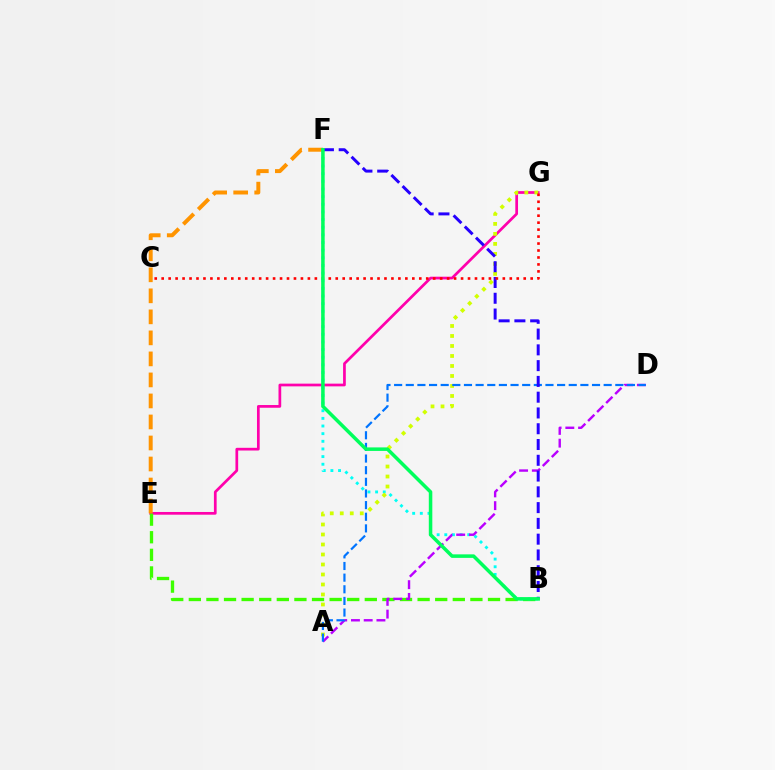{('E', 'G'): [{'color': '#ff00ac', 'line_style': 'solid', 'thickness': 1.96}], ('B', 'E'): [{'color': '#3dff00', 'line_style': 'dashed', 'thickness': 2.39}], ('B', 'F'): [{'color': '#00fff6', 'line_style': 'dotted', 'thickness': 2.08}, {'color': '#2500ff', 'line_style': 'dashed', 'thickness': 2.14}, {'color': '#00ff5c', 'line_style': 'solid', 'thickness': 2.53}], ('A', 'D'): [{'color': '#b900ff', 'line_style': 'dashed', 'thickness': 1.73}, {'color': '#0074ff', 'line_style': 'dashed', 'thickness': 1.58}], ('A', 'G'): [{'color': '#d1ff00', 'line_style': 'dotted', 'thickness': 2.72}], ('C', 'G'): [{'color': '#ff0000', 'line_style': 'dotted', 'thickness': 1.89}], ('E', 'F'): [{'color': '#ff9400', 'line_style': 'dashed', 'thickness': 2.86}]}